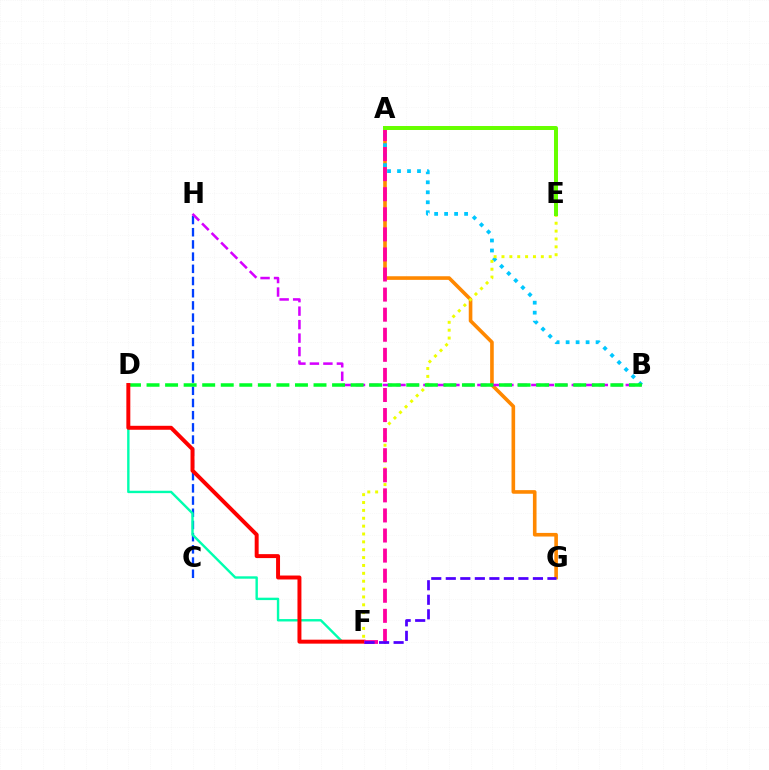{('C', 'H'): [{'color': '#003fff', 'line_style': 'dashed', 'thickness': 1.66}], ('A', 'G'): [{'color': '#ff8800', 'line_style': 'solid', 'thickness': 2.6}], ('A', 'B'): [{'color': '#00c7ff', 'line_style': 'dotted', 'thickness': 2.71}], ('E', 'F'): [{'color': '#eeff00', 'line_style': 'dotted', 'thickness': 2.14}], ('D', 'F'): [{'color': '#00ffaf', 'line_style': 'solid', 'thickness': 1.73}, {'color': '#ff0000', 'line_style': 'solid', 'thickness': 2.85}], ('B', 'H'): [{'color': '#d600ff', 'line_style': 'dashed', 'thickness': 1.83}], ('B', 'D'): [{'color': '#00ff27', 'line_style': 'dashed', 'thickness': 2.52}], ('A', 'F'): [{'color': '#ff00a0', 'line_style': 'dashed', 'thickness': 2.73}], ('A', 'E'): [{'color': '#66ff00', 'line_style': 'solid', 'thickness': 2.87}], ('F', 'G'): [{'color': '#4f00ff', 'line_style': 'dashed', 'thickness': 1.97}]}